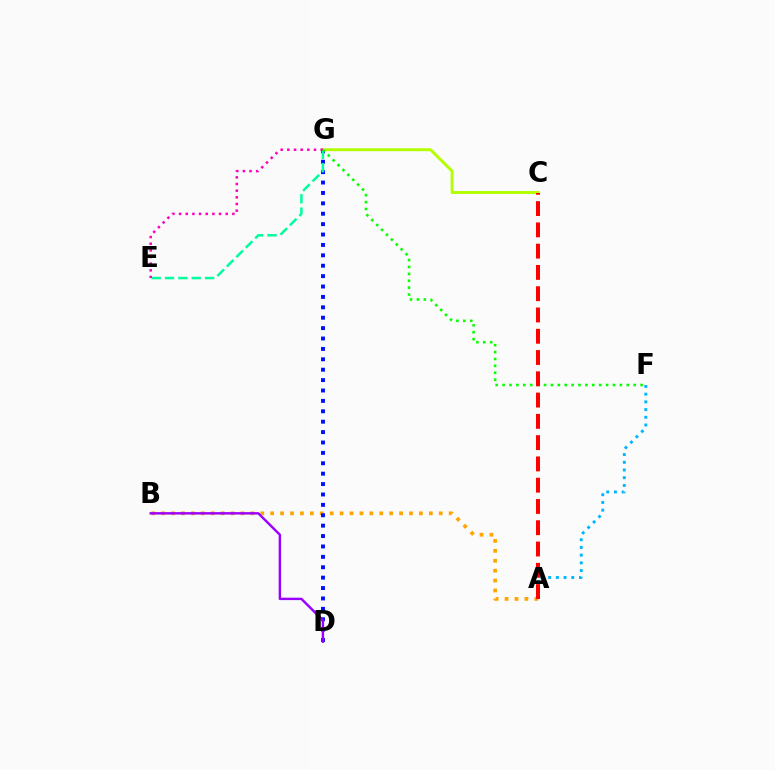{('A', 'F'): [{'color': '#00b5ff', 'line_style': 'dotted', 'thickness': 2.09}], ('C', 'G'): [{'color': '#b3ff00', 'line_style': 'solid', 'thickness': 2.1}], ('A', 'B'): [{'color': '#ffa500', 'line_style': 'dotted', 'thickness': 2.69}], ('D', 'G'): [{'color': '#0010ff', 'line_style': 'dotted', 'thickness': 2.82}], ('B', 'D'): [{'color': '#9b00ff', 'line_style': 'solid', 'thickness': 1.74}], ('E', 'G'): [{'color': '#00ff9d', 'line_style': 'dashed', 'thickness': 1.81}, {'color': '#ff00bd', 'line_style': 'dotted', 'thickness': 1.81}], ('F', 'G'): [{'color': '#08ff00', 'line_style': 'dotted', 'thickness': 1.87}], ('A', 'C'): [{'color': '#ff0000', 'line_style': 'dashed', 'thickness': 2.89}]}